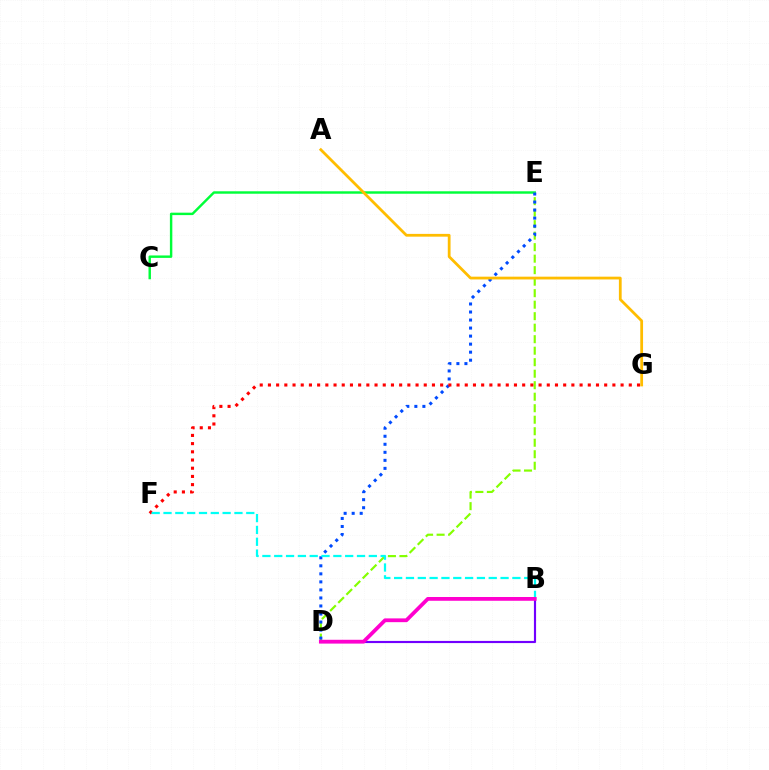{('C', 'E'): [{'color': '#00ff39', 'line_style': 'solid', 'thickness': 1.75}], ('D', 'E'): [{'color': '#84ff00', 'line_style': 'dashed', 'thickness': 1.56}, {'color': '#004bff', 'line_style': 'dotted', 'thickness': 2.18}], ('A', 'G'): [{'color': '#ffbd00', 'line_style': 'solid', 'thickness': 2.0}], ('B', 'D'): [{'color': '#7200ff', 'line_style': 'solid', 'thickness': 1.55}, {'color': '#ff00cf', 'line_style': 'solid', 'thickness': 2.72}], ('F', 'G'): [{'color': '#ff0000', 'line_style': 'dotted', 'thickness': 2.23}], ('B', 'F'): [{'color': '#00fff6', 'line_style': 'dashed', 'thickness': 1.61}]}